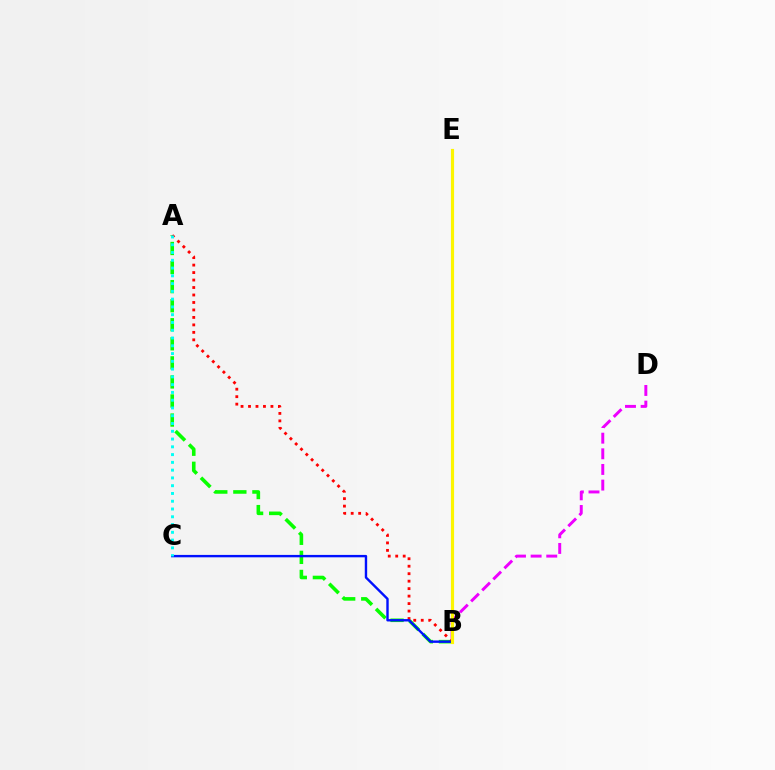{('B', 'D'): [{'color': '#ee00ff', 'line_style': 'dashed', 'thickness': 2.12}], ('A', 'B'): [{'color': '#08ff00', 'line_style': 'dashed', 'thickness': 2.59}, {'color': '#ff0000', 'line_style': 'dotted', 'thickness': 2.03}], ('B', 'C'): [{'color': '#0010ff', 'line_style': 'solid', 'thickness': 1.72}], ('B', 'E'): [{'color': '#fcf500', 'line_style': 'solid', 'thickness': 2.28}], ('A', 'C'): [{'color': '#00fff6', 'line_style': 'dotted', 'thickness': 2.11}]}